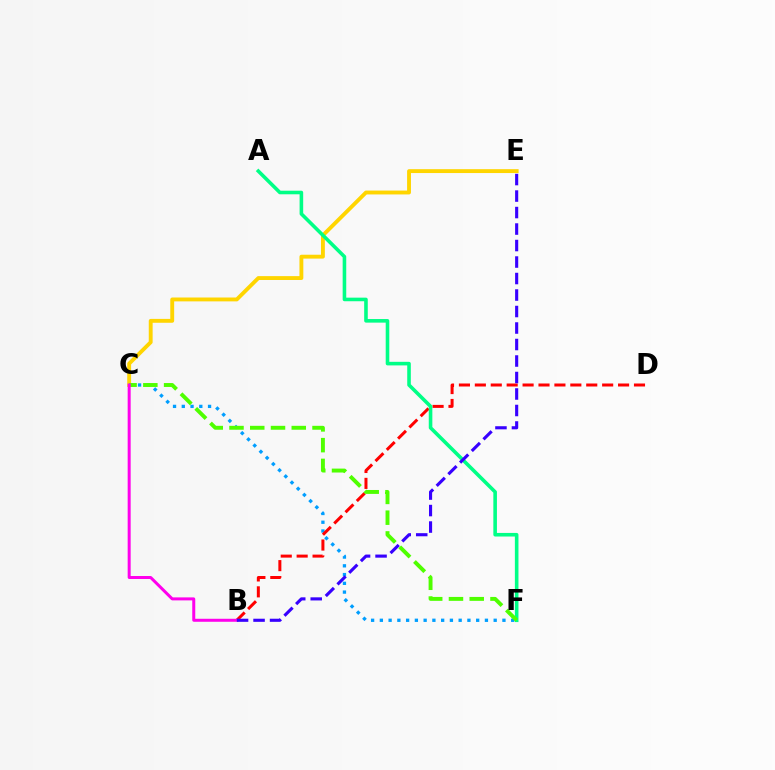{('C', 'E'): [{'color': '#ffd500', 'line_style': 'solid', 'thickness': 2.79}], ('C', 'F'): [{'color': '#009eff', 'line_style': 'dotted', 'thickness': 2.38}, {'color': '#4fff00', 'line_style': 'dashed', 'thickness': 2.82}], ('B', 'D'): [{'color': '#ff0000', 'line_style': 'dashed', 'thickness': 2.16}], ('A', 'F'): [{'color': '#00ff86', 'line_style': 'solid', 'thickness': 2.58}], ('B', 'C'): [{'color': '#ff00ed', 'line_style': 'solid', 'thickness': 2.16}], ('B', 'E'): [{'color': '#3700ff', 'line_style': 'dashed', 'thickness': 2.24}]}